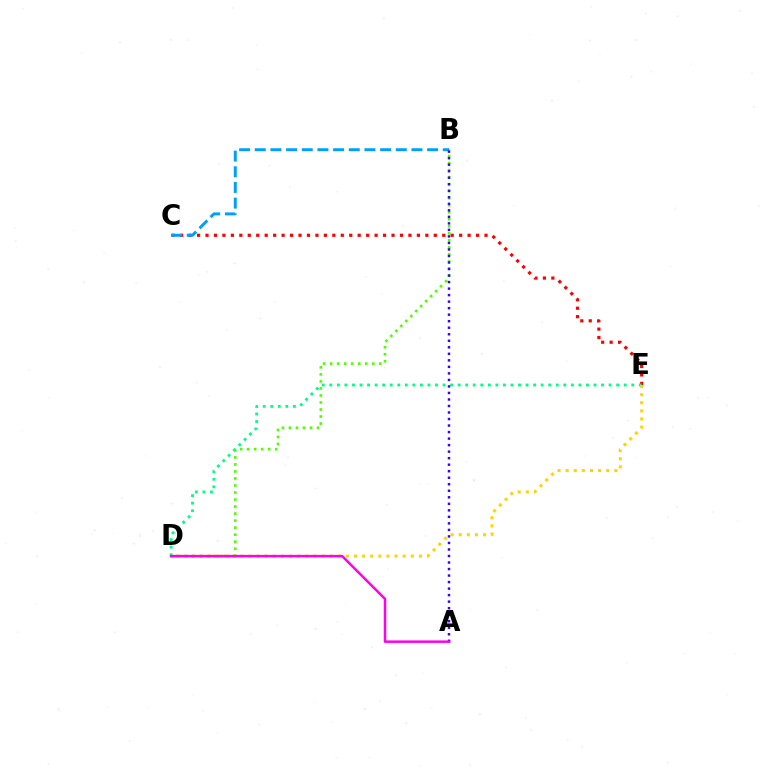{('B', 'D'): [{'color': '#4fff00', 'line_style': 'dotted', 'thickness': 1.91}], ('C', 'E'): [{'color': '#ff0000', 'line_style': 'dotted', 'thickness': 2.3}], ('B', 'C'): [{'color': '#009eff', 'line_style': 'dashed', 'thickness': 2.13}], ('D', 'E'): [{'color': '#00ff86', 'line_style': 'dotted', 'thickness': 2.05}, {'color': '#ffd500', 'line_style': 'dotted', 'thickness': 2.2}], ('A', 'B'): [{'color': '#3700ff', 'line_style': 'dotted', 'thickness': 1.77}], ('A', 'D'): [{'color': '#ff00ed', 'line_style': 'solid', 'thickness': 1.8}]}